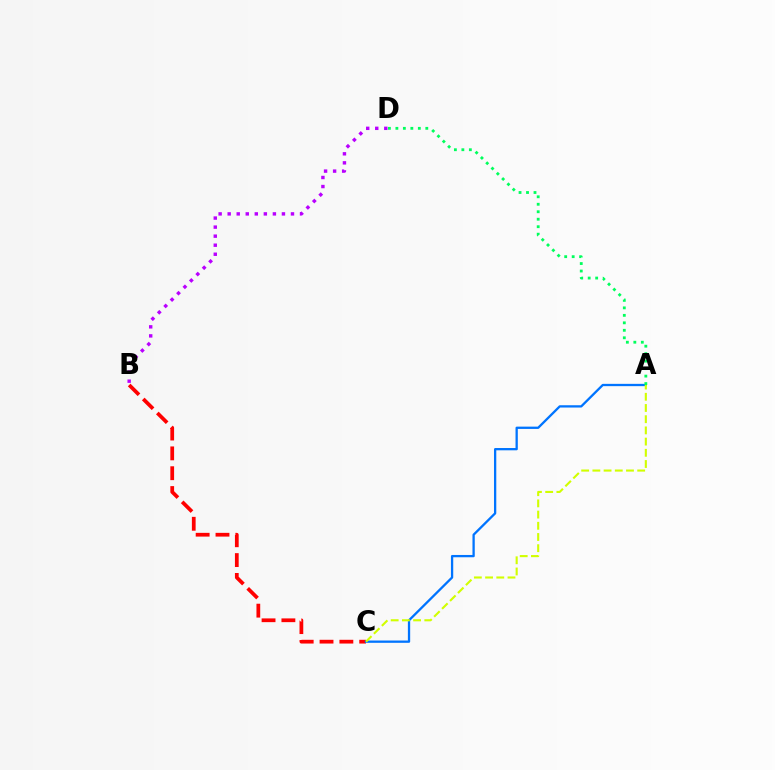{('B', 'C'): [{'color': '#ff0000', 'line_style': 'dashed', 'thickness': 2.7}], ('A', 'C'): [{'color': '#0074ff', 'line_style': 'solid', 'thickness': 1.65}, {'color': '#d1ff00', 'line_style': 'dashed', 'thickness': 1.52}], ('B', 'D'): [{'color': '#b900ff', 'line_style': 'dotted', 'thickness': 2.46}], ('A', 'D'): [{'color': '#00ff5c', 'line_style': 'dotted', 'thickness': 2.03}]}